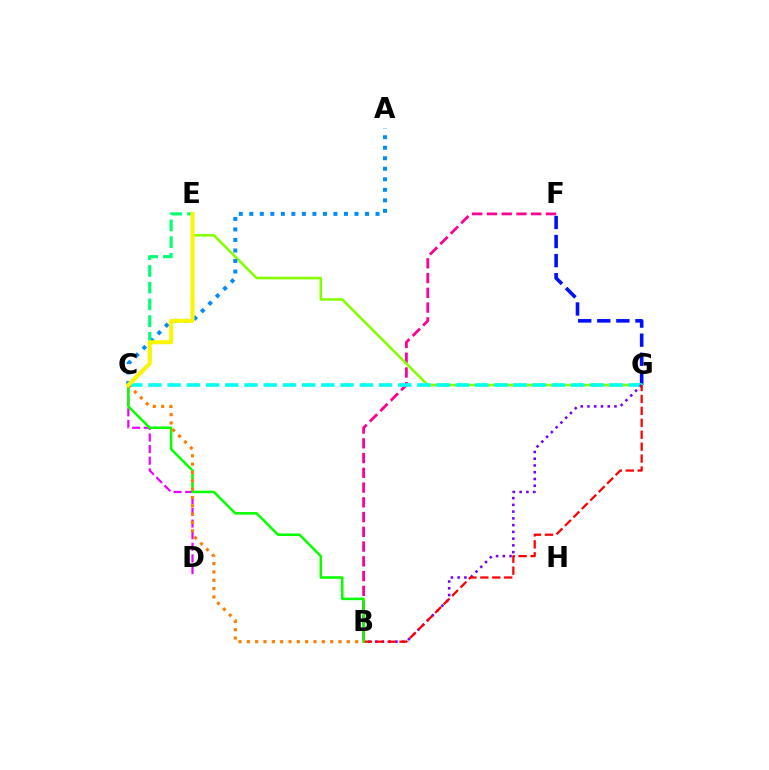{('F', 'G'): [{'color': '#0010ff', 'line_style': 'dashed', 'thickness': 2.59}], ('B', 'F'): [{'color': '#ff0094', 'line_style': 'dashed', 'thickness': 2.0}], ('E', 'G'): [{'color': '#84ff00', 'line_style': 'solid', 'thickness': 1.86}], ('A', 'C'): [{'color': '#008cff', 'line_style': 'dotted', 'thickness': 2.86}], ('C', 'G'): [{'color': '#00fff6', 'line_style': 'dashed', 'thickness': 2.61}], ('B', 'G'): [{'color': '#7200ff', 'line_style': 'dotted', 'thickness': 1.83}, {'color': '#ff0000', 'line_style': 'dashed', 'thickness': 1.62}], ('C', 'D'): [{'color': '#ee00ff', 'line_style': 'dashed', 'thickness': 1.58}], ('B', 'C'): [{'color': '#08ff00', 'line_style': 'solid', 'thickness': 1.83}, {'color': '#ff7c00', 'line_style': 'dotted', 'thickness': 2.26}], ('C', 'E'): [{'color': '#00ff74', 'line_style': 'dashed', 'thickness': 2.27}, {'color': '#fcf500', 'line_style': 'solid', 'thickness': 2.88}]}